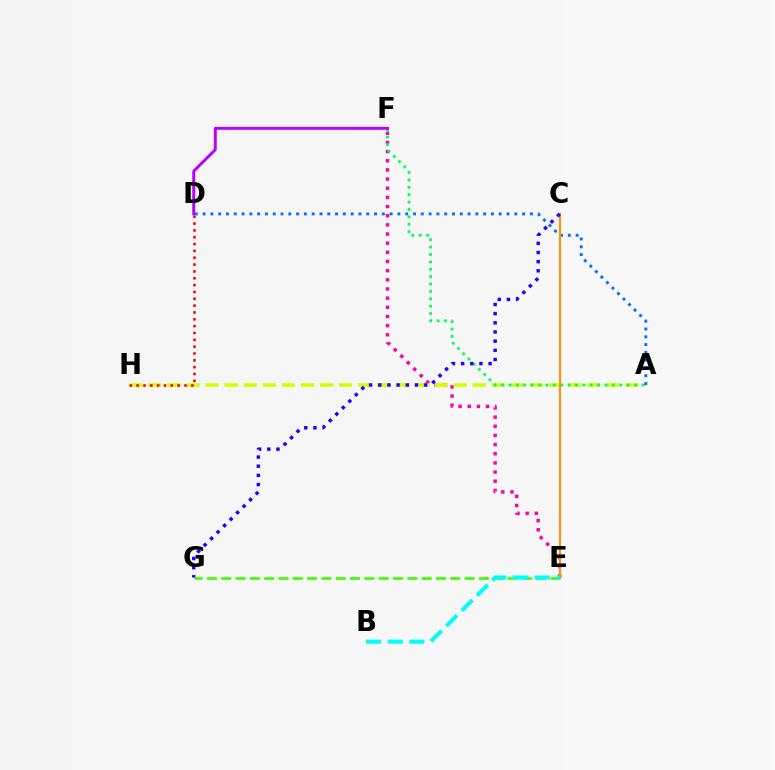{('E', 'F'): [{'color': '#ff00ac', 'line_style': 'dotted', 'thickness': 2.49}], ('A', 'H'): [{'color': '#d1ff00', 'line_style': 'dashed', 'thickness': 2.59}], ('D', 'H'): [{'color': '#ff0000', 'line_style': 'dotted', 'thickness': 1.86}], ('A', 'F'): [{'color': '#00ff5c', 'line_style': 'dotted', 'thickness': 2.01}], ('A', 'D'): [{'color': '#0074ff', 'line_style': 'dotted', 'thickness': 2.12}], ('D', 'F'): [{'color': '#b900ff', 'line_style': 'solid', 'thickness': 2.14}], ('E', 'G'): [{'color': '#3dff00', 'line_style': 'dashed', 'thickness': 1.94}], ('C', 'E'): [{'color': '#ff9400', 'line_style': 'solid', 'thickness': 1.51}], ('C', 'G'): [{'color': '#2500ff', 'line_style': 'dotted', 'thickness': 2.49}], ('B', 'E'): [{'color': '#00fff6', 'line_style': 'dashed', 'thickness': 2.95}]}